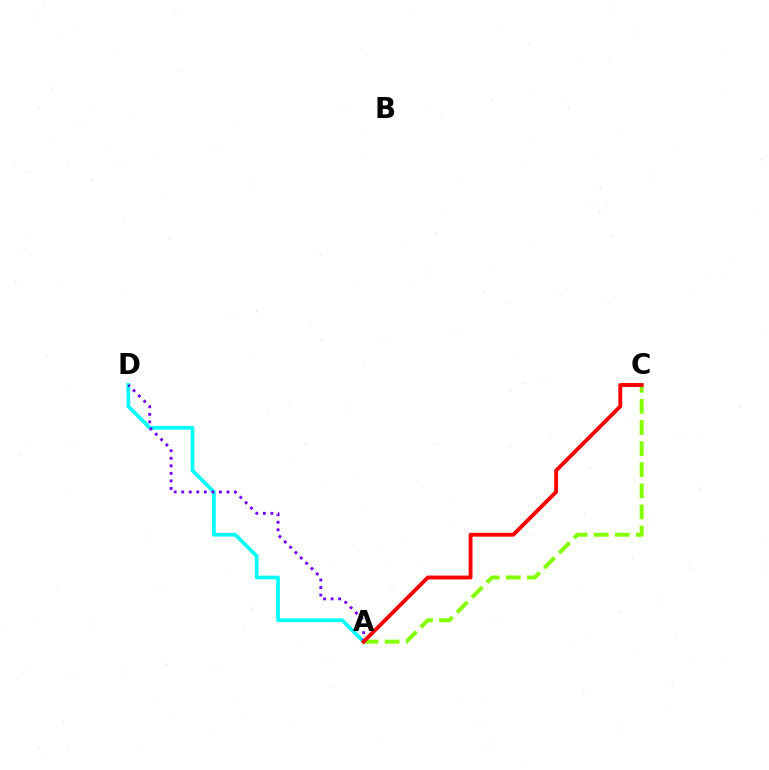{('A', 'D'): [{'color': '#00fff6', 'line_style': 'solid', 'thickness': 2.66}, {'color': '#7200ff', 'line_style': 'dotted', 'thickness': 2.05}], ('A', 'C'): [{'color': '#84ff00', 'line_style': 'dashed', 'thickness': 2.87}, {'color': '#ff0000', 'line_style': 'solid', 'thickness': 2.79}]}